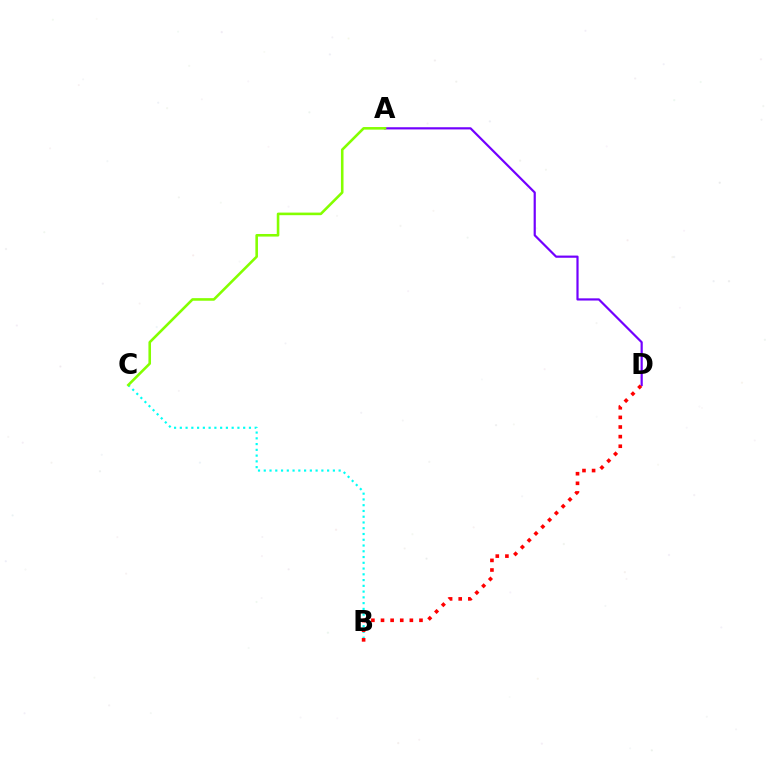{('B', 'C'): [{'color': '#00fff6', 'line_style': 'dotted', 'thickness': 1.57}], ('A', 'D'): [{'color': '#7200ff', 'line_style': 'solid', 'thickness': 1.58}], ('B', 'D'): [{'color': '#ff0000', 'line_style': 'dotted', 'thickness': 2.61}], ('A', 'C'): [{'color': '#84ff00', 'line_style': 'solid', 'thickness': 1.86}]}